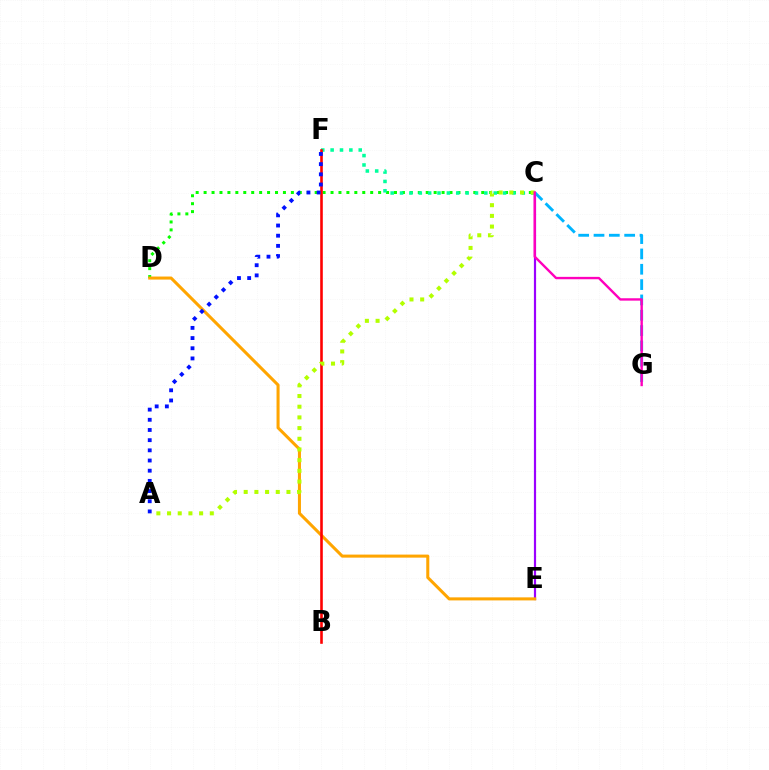{('C', 'D'): [{'color': '#08ff00', 'line_style': 'dotted', 'thickness': 2.16}], ('C', 'E'): [{'color': '#9b00ff', 'line_style': 'solid', 'thickness': 1.58}], ('D', 'E'): [{'color': '#ffa500', 'line_style': 'solid', 'thickness': 2.19}], ('C', 'G'): [{'color': '#00b5ff', 'line_style': 'dashed', 'thickness': 2.08}, {'color': '#ff00bd', 'line_style': 'solid', 'thickness': 1.72}], ('C', 'F'): [{'color': '#00ff9d', 'line_style': 'dotted', 'thickness': 2.55}], ('B', 'F'): [{'color': '#ff0000', 'line_style': 'solid', 'thickness': 1.87}], ('A', 'F'): [{'color': '#0010ff', 'line_style': 'dotted', 'thickness': 2.77}], ('A', 'C'): [{'color': '#b3ff00', 'line_style': 'dotted', 'thickness': 2.9}]}